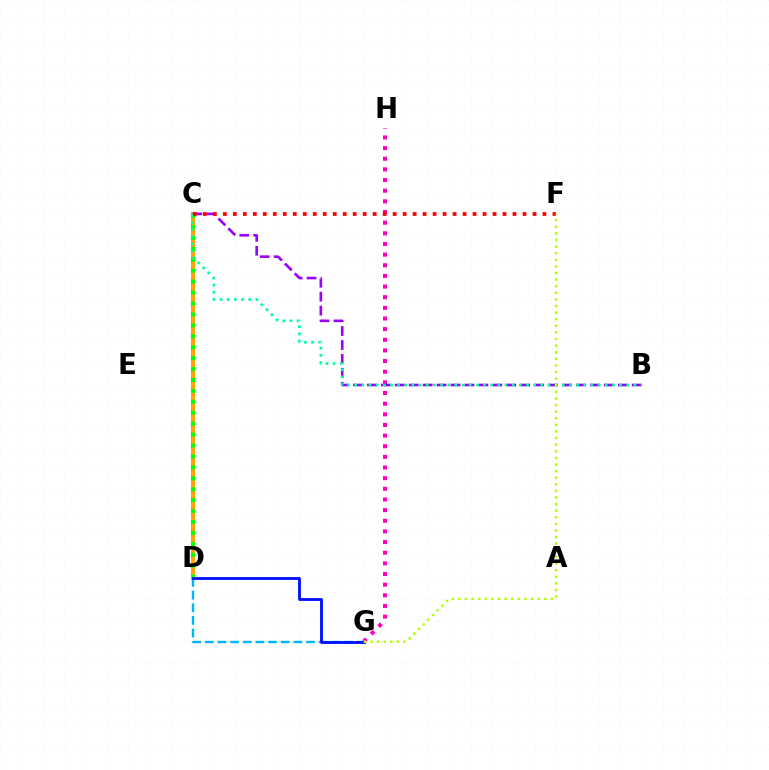{('C', 'D'): [{'color': '#ffa500', 'line_style': 'solid', 'thickness': 2.96}, {'color': '#08ff00', 'line_style': 'dotted', 'thickness': 2.97}], ('G', 'H'): [{'color': '#ff00bd', 'line_style': 'dotted', 'thickness': 2.89}], ('B', 'C'): [{'color': '#9b00ff', 'line_style': 'dashed', 'thickness': 1.89}, {'color': '#00ff9d', 'line_style': 'dotted', 'thickness': 1.95}], ('D', 'G'): [{'color': '#00b5ff', 'line_style': 'dashed', 'thickness': 1.72}, {'color': '#0010ff', 'line_style': 'solid', 'thickness': 2.04}], ('C', 'F'): [{'color': '#ff0000', 'line_style': 'dotted', 'thickness': 2.71}], ('F', 'G'): [{'color': '#b3ff00', 'line_style': 'dotted', 'thickness': 1.79}]}